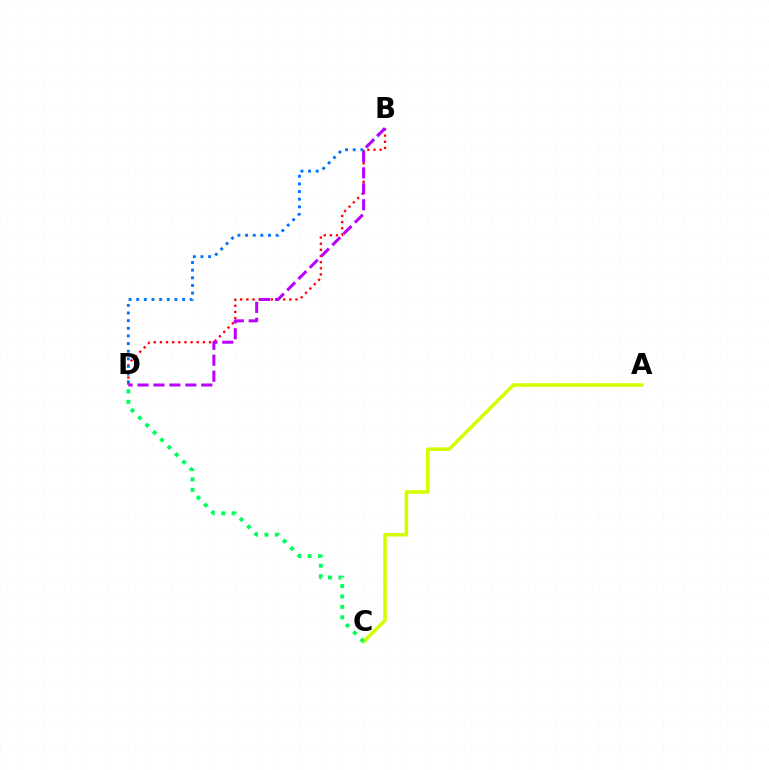{('A', 'C'): [{'color': '#d1ff00', 'line_style': 'solid', 'thickness': 2.57}], ('B', 'D'): [{'color': '#ff0000', 'line_style': 'dotted', 'thickness': 1.67}, {'color': '#0074ff', 'line_style': 'dotted', 'thickness': 2.08}, {'color': '#b900ff', 'line_style': 'dashed', 'thickness': 2.17}], ('C', 'D'): [{'color': '#00ff5c', 'line_style': 'dotted', 'thickness': 2.83}]}